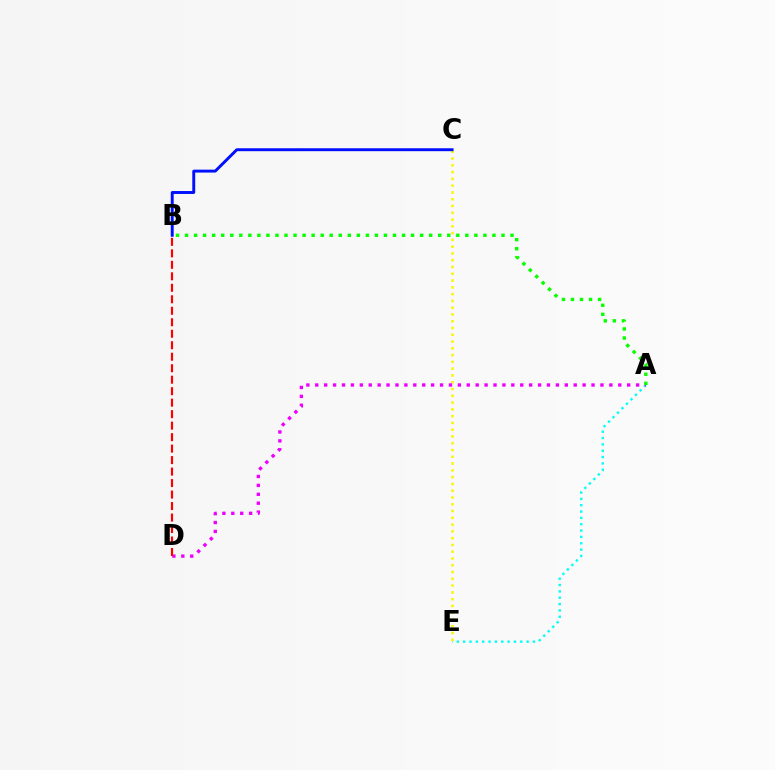{('A', 'E'): [{'color': '#00fff6', 'line_style': 'dotted', 'thickness': 1.72}], ('C', 'E'): [{'color': '#fcf500', 'line_style': 'dotted', 'thickness': 1.84}], ('B', 'C'): [{'color': '#0010ff', 'line_style': 'solid', 'thickness': 2.11}], ('A', 'D'): [{'color': '#ee00ff', 'line_style': 'dotted', 'thickness': 2.42}], ('A', 'B'): [{'color': '#08ff00', 'line_style': 'dotted', 'thickness': 2.46}], ('B', 'D'): [{'color': '#ff0000', 'line_style': 'dashed', 'thickness': 1.56}]}